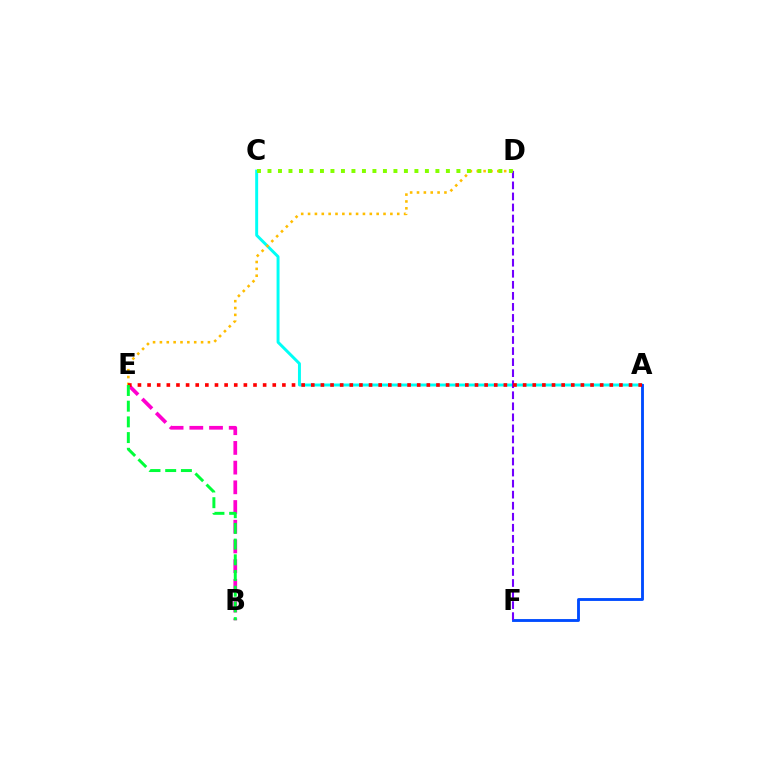{('A', 'C'): [{'color': '#00fff6', 'line_style': 'solid', 'thickness': 2.13}], ('B', 'E'): [{'color': '#ff00cf', 'line_style': 'dashed', 'thickness': 2.68}, {'color': '#00ff39', 'line_style': 'dashed', 'thickness': 2.13}], ('D', 'E'): [{'color': '#ffbd00', 'line_style': 'dotted', 'thickness': 1.86}], ('A', 'F'): [{'color': '#004bff', 'line_style': 'solid', 'thickness': 2.06}], ('D', 'F'): [{'color': '#7200ff', 'line_style': 'dashed', 'thickness': 1.5}], ('A', 'E'): [{'color': '#ff0000', 'line_style': 'dotted', 'thickness': 2.62}], ('C', 'D'): [{'color': '#84ff00', 'line_style': 'dotted', 'thickness': 2.85}]}